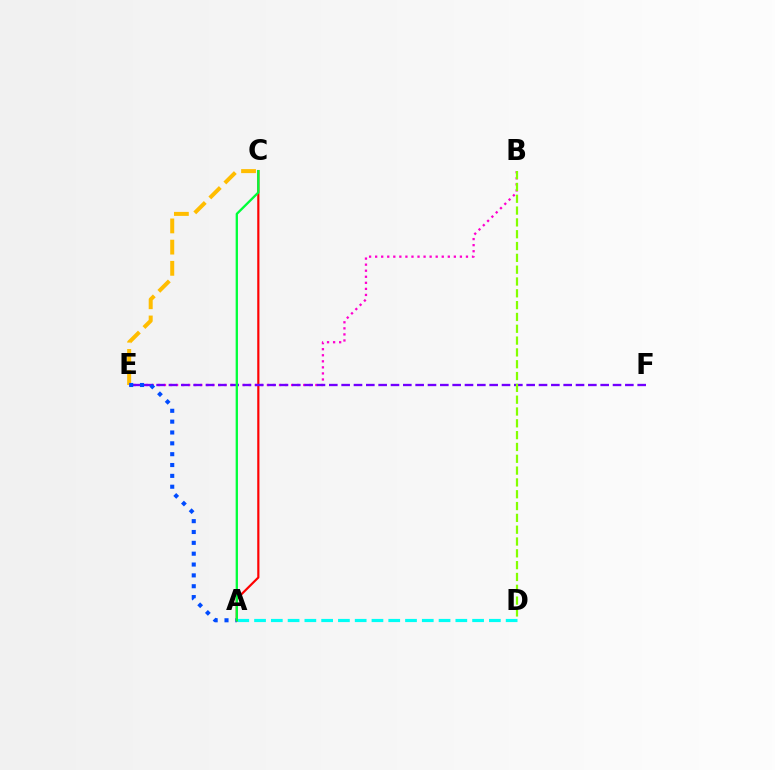{('A', 'D'): [{'color': '#00fff6', 'line_style': 'dashed', 'thickness': 2.28}], ('B', 'E'): [{'color': '#ff00cf', 'line_style': 'dotted', 'thickness': 1.64}], ('C', 'E'): [{'color': '#ffbd00', 'line_style': 'dashed', 'thickness': 2.88}], ('A', 'C'): [{'color': '#ff0000', 'line_style': 'solid', 'thickness': 1.57}, {'color': '#00ff39', 'line_style': 'solid', 'thickness': 1.66}], ('E', 'F'): [{'color': '#7200ff', 'line_style': 'dashed', 'thickness': 1.68}], ('A', 'E'): [{'color': '#004bff', 'line_style': 'dotted', 'thickness': 2.95}], ('B', 'D'): [{'color': '#84ff00', 'line_style': 'dashed', 'thickness': 1.61}]}